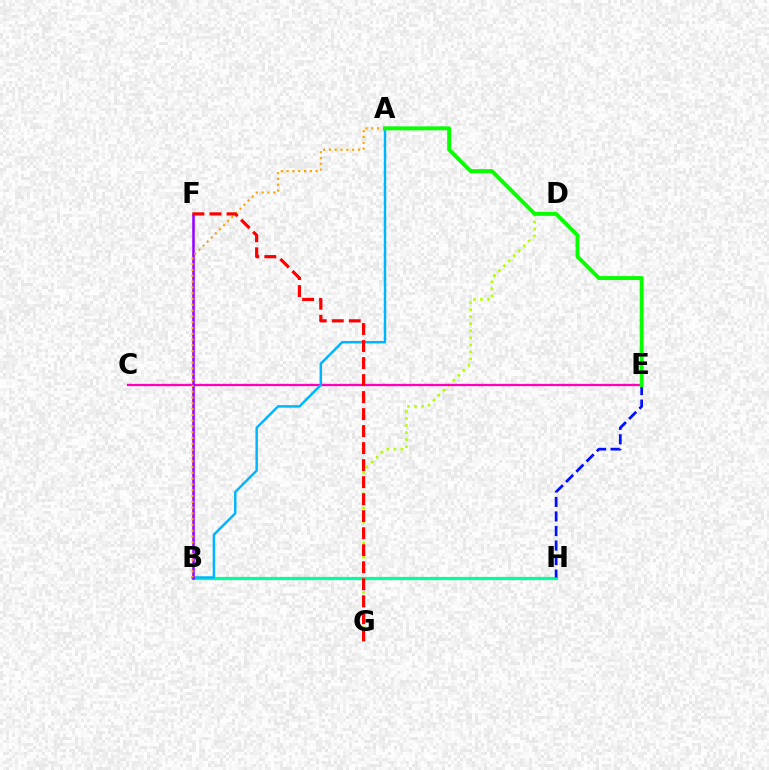{('D', 'G'): [{'color': '#b3ff00', 'line_style': 'dotted', 'thickness': 1.91}], ('B', 'H'): [{'color': '#00ff9d', 'line_style': 'solid', 'thickness': 2.32}], ('E', 'H'): [{'color': '#0010ff', 'line_style': 'dashed', 'thickness': 1.97}], ('C', 'E'): [{'color': '#ff00bd', 'line_style': 'solid', 'thickness': 1.67}], ('A', 'B'): [{'color': '#00b5ff', 'line_style': 'solid', 'thickness': 1.77}, {'color': '#ffa500', 'line_style': 'dotted', 'thickness': 1.57}], ('B', 'F'): [{'color': '#9b00ff', 'line_style': 'solid', 'thickness': 1.84}], ('A', 'E'): [{'color': '#08ff00', 'line_style': 'solid', 'thickness': 2.84}], ('F', 'G'): [{'color': '#ff0000', 'line_style': 'dashed', 'thickness': 2.31}]}